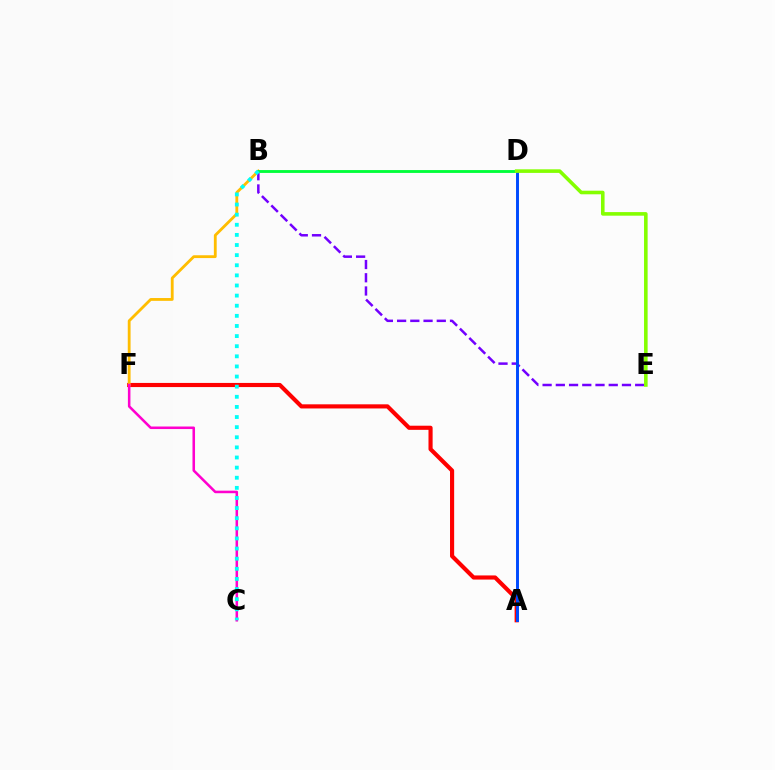{('B', 'E'): [{'color': '#7200ff', 'line_style': 'dashed', 'thickness': 1.8}], ('A', 'F'): [{'color': '#ff0000', 'line_style': 'solid', 'thickness': 2.98}], ('B', 'F'): [{'color': '#ffbd00', 'line_style': 'solid', 'thickness': 2.03}], ('B', 'D'): [{'color': '#00ff39', 'line_style': 'solid', 'thickness': 2.05}], ('A', 'D'): [{'color': '#004bff', 'line_style': 'solid', 'thickness': 2.13}], ('C', 'F'): [{'color': '#ff00cf', 'line_style': 'solid', 'thickness': 1.83}], ('B', 'C'): [{'color': '#00fff6', 'line_style': 'dotted', 'thickness': 2.75}], ('D', 'E'): [{'color': '#84ff00', 'line_style': 'solid', 'thickness': 2.58}]}